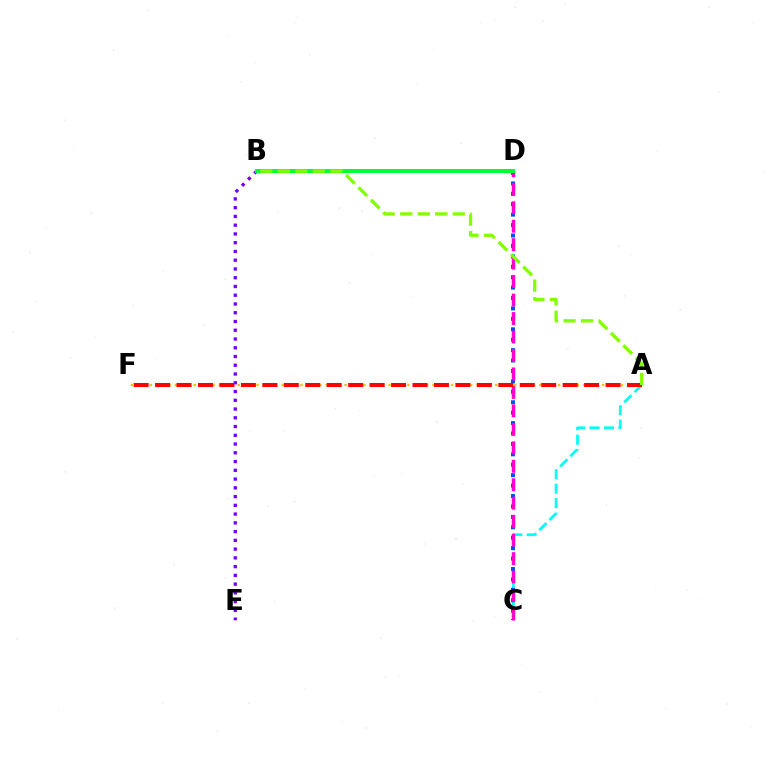{('B', 'E'): [{'color': '#7200ff', 'line_style': 'dotted', 'thickness': 2.38}], ('A', 'C'): [{'color': '#00fff6', 'line_style': 'dashed', 'thickness': 1.97}], ('C', 'D'): [{'color': '#004bff', 'line_style': 'dotted', 'thickness': 2.83}, {'color': '#ff00cf', 'line_style': 'dashed', 'thickness': 2.51}], ('B', 'D'): [{'color': '#00ff39', 'line_style': 'solid', 'thickness': 2.93}], ('A', 'F'): [{'color': '#ffbd00', 'line_style': 'dotted', 'thickness': 1.71}, {'color': '#ff0000', 'line_style': 'dashed', 'thickness': 2.91}], ('A', 'B'): [{'color': '#84ff00', 'line_style': 'dashed', 'thickness': 2.38}]}